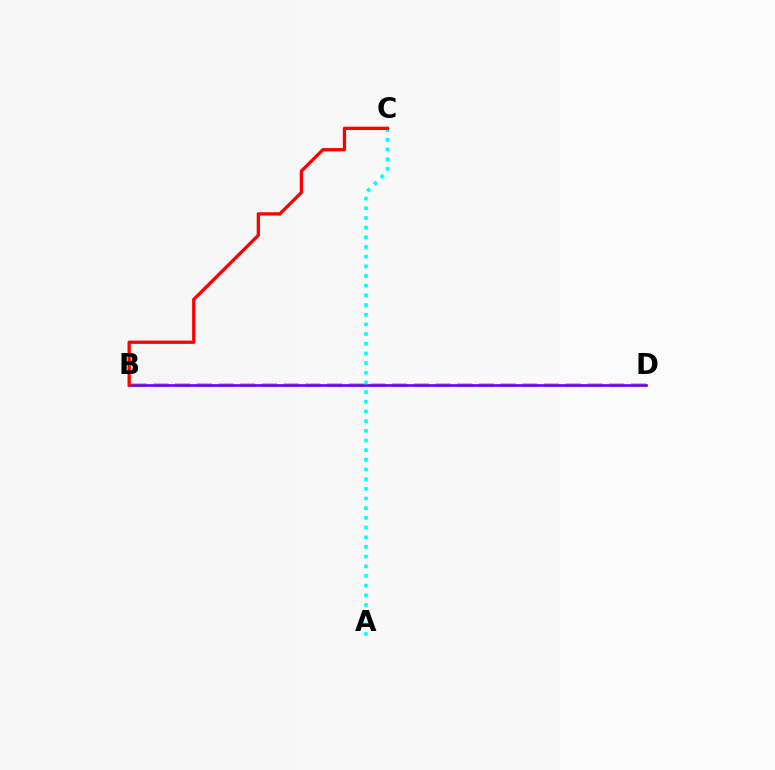{('B', 'D'): [{'color': '#84ff00', 'line_style': 'dashed', 'thickness': 2.95}, {'color': '#7200ff', 'line_style': 'solid', 'thickness': 1.95}], ('A', 'C'): [{'color': '#00fff6', 'line_style': 'dotted', 'thickness': 2.63}], ('B', 'C'): [{'color': '#ff0000', 'line_style': 'solid', 'thickness': 2.37}]}